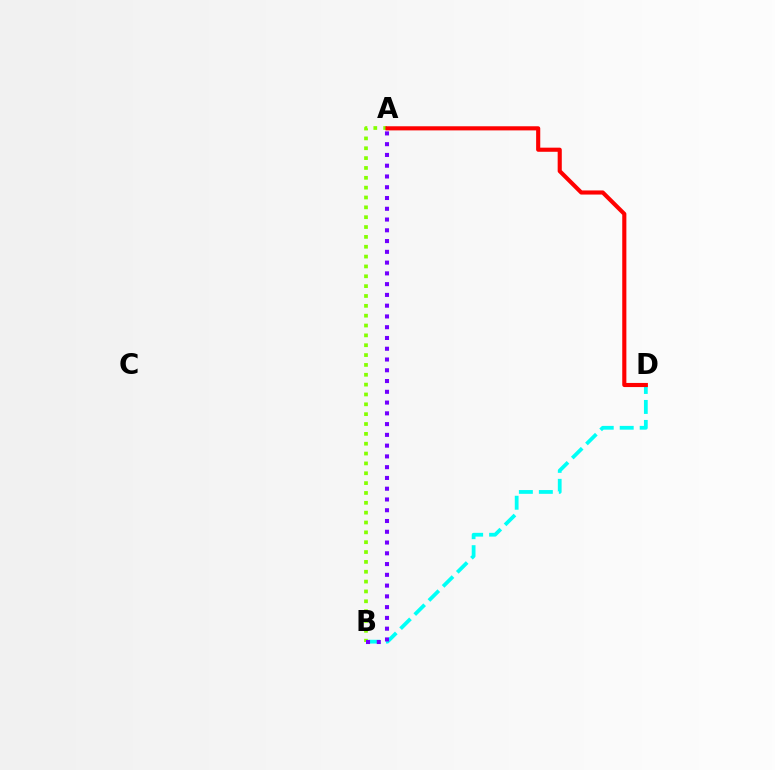{('B', 'D'): [{'color': '#00fff6', 'line_style': 'dashed', 'thickness': 2.71}], ('A', 'B'): [{'color': '#84ff00', 'line_style': 'dotted', 'thickness': 2.68}, {'color': '#7200ff', 'line_style': 'dotted', 'thickness': 2.93}], ('A', 'D'): [{'color': '#ff0000', 'line_style': 'solid', 'thickness': 2.97}]}